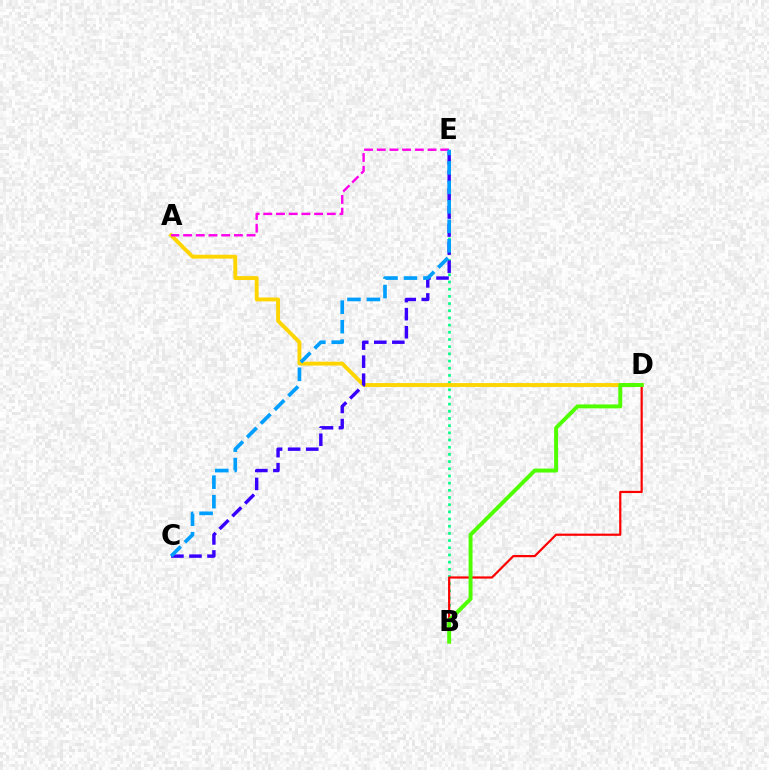{('B', 'E'): [{'color': '#00ff86', 'line_style': 'dotted', 'thickness': 1.95}], ('A', 'D'): [{'color': '#ffd500', 'line_style': 'solid', 'thickness': 2.79}], ('C', 'E'): [{'color': '#3700ff', 'line_style': 'dashed', 'thickness': 2.45}, {'color': '#009eff', 'line_style': 'dashed', 'thickness': 2.65}], ('A', 'E'): [{'color': '#ff00ed', 'line_style': 'dashed', 'thickness': 1.73}], ('B', 'D'): [{'color': '#ff0000', 'line_style': 'solid', 'thickness': 1.58}, {'color': '#4fff00', 'line_style': 'solid', 'thickness': 2.83}]}